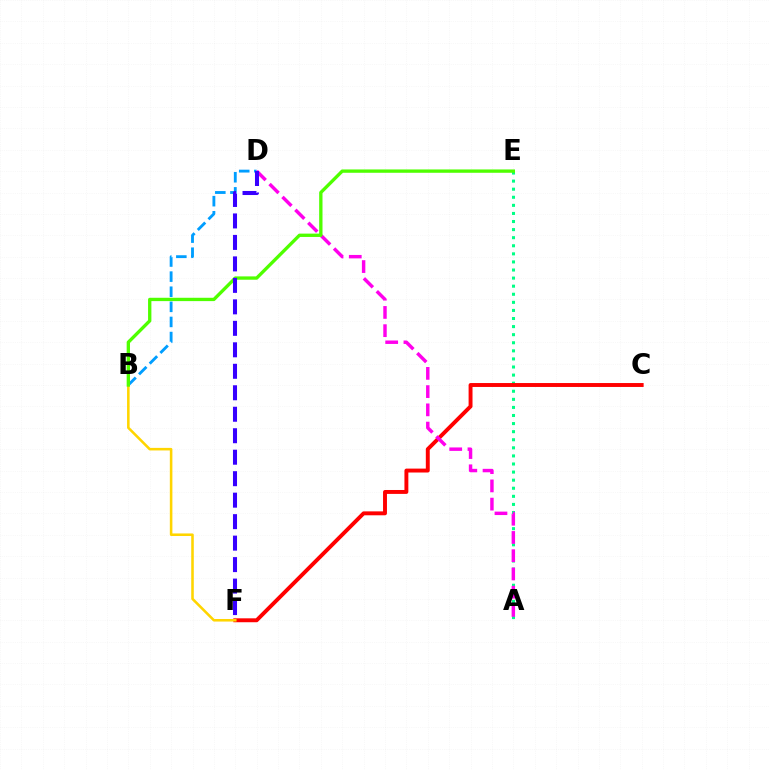{('A', 'E'): [{'color': '#00ff86', 'line_style': 'dotted', 'thickness': 2.2}], ('C', 'F'): [{'color': '#ff0000', 'line_style': 'solid', 'thickness': 2.82}], ('A', 'D'): [{'color': '#ff00ed', 'line_style': 'dashed', 'thickness': 2.48}], ('B', 'F'): [{'color': '#ffd500', 'line_style': 'solid', 'thickness': 1.85}], ('B', 'D'): [{'color': '#009eff', 'line_style': 'dashed', 'thickness': 2.05}], ('B', 'E'): [{'color': '#4fff00', 'line_style': 'solid', 'thickness': 2.4}], ('D', 'F'): [{'color': '#3700ff', 'line_style': 'dashed', 'thickness': 2.92}]}